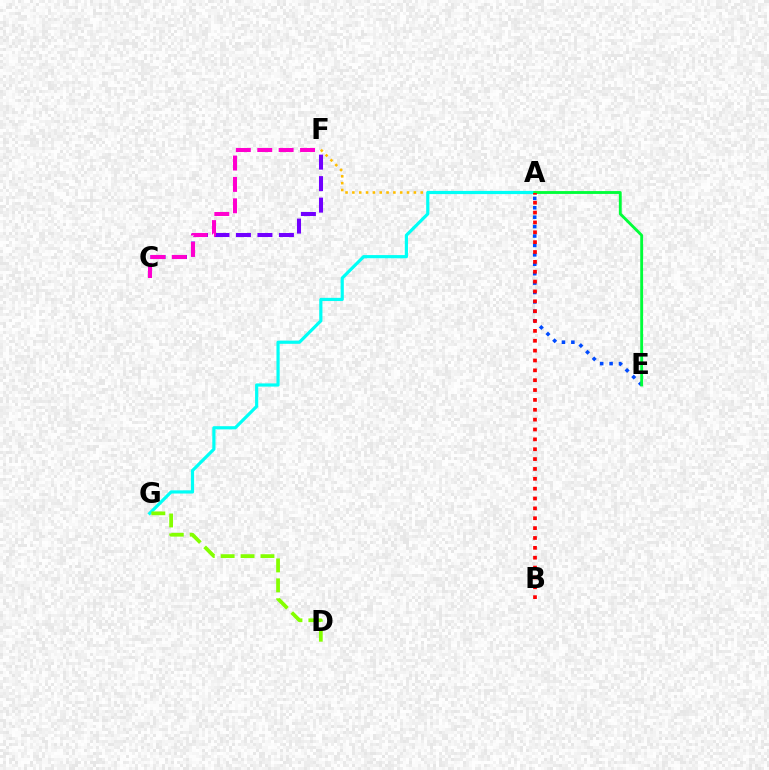{('A', 'F'): [{'color': '#ffbd00', 'line_style': 'dotted', 'thickness': 1.86}], ('A', 'G'): [{'color': '#00fff6', 'line_style': 'solid', 'thickness': 2.29}], ('C', 'F'): [{'color': '#7200ff', 'line_style': 'dashed', 'thickness': 2.92}, {'color': '#ff00cf', 'line_style': 'dashed', 'thickness': 2.91}], ('A', 'E'): [{'color': '#004bff', 'line_style': 'dotted', 'thickness': 2.56}, {'color': '#00ff39', 'line_style': 'solid', 'thickness': 2.06}], ('D', 'G'): [{'color': '#84ff00', 'line_style': 'dashed', 'thickness': 2.7}], ('A', 'B'): [{'color': '#ff0000', 'line_style': 'dotted', 'thickness': 2.68}]}